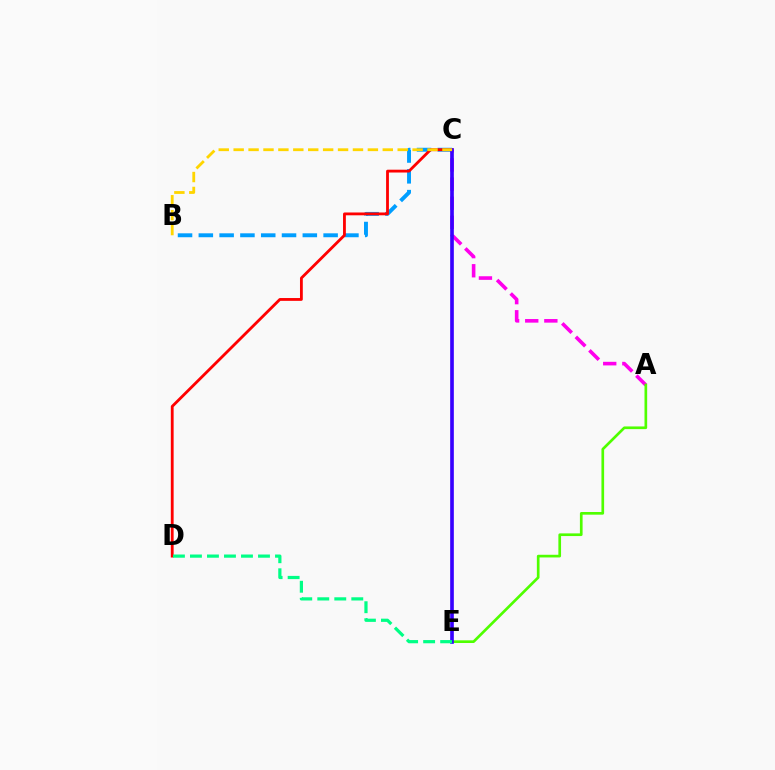{('A', 'C'): [{'color': '#ff00ed', 'line_style': 'dashed', 'thickness': 2.6}], ('B', 'C'): [{'color': '#009eff', 'line_style': 'dashed', 'thickness': 2.83}, {'color': '#ffd500', 'line_style': 'dashed', 'thickness': 2.03}], ('C', 'D'): [{'color': '#ff0000', 'line_style': 'solid', 'thickness': 2.03}], ('A', 'E'): [{'color': '#4fff00', 'line_style': 'solid', 'thickness': 1.93}], ('C', 'E'): [{'color': '#3700ff', 'line_style': 'solid', 'thickness': 2.63}], ('D', 'E'): [{'color': '#00ff86', 'line_style': 'dashed', 'thickness': 2.31}]}